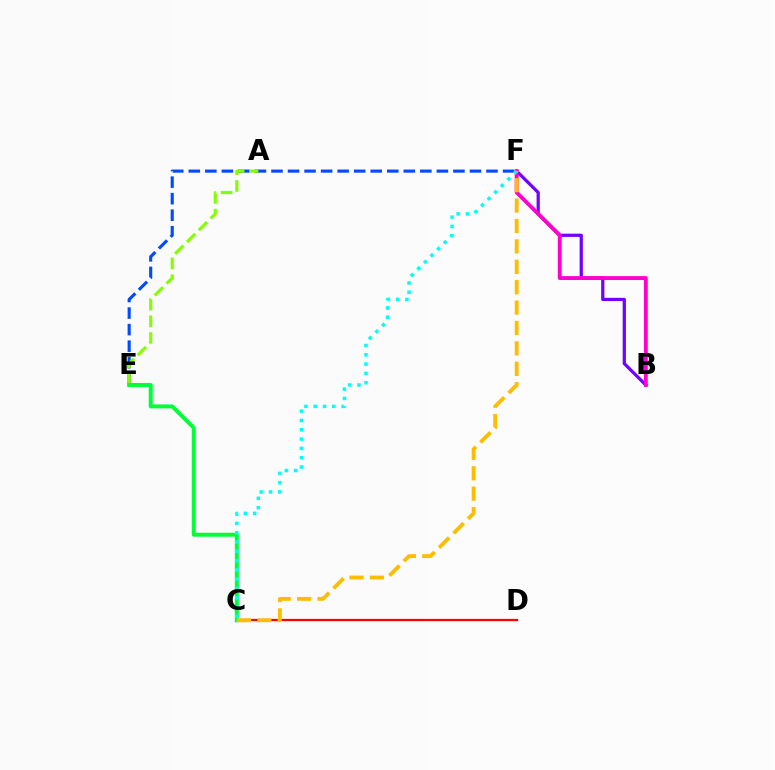{('C', 'D'): [{'color': '#ff0000', 'line_style': 'solid', 'thickness': 1.62}], ('E', 'F'): [{'color': '#004bff', 'line_style': 'dashed', 'thickness': 2.25}], ('A', 'E'): [{'color': '#84ff00', 'line_style': 'dashed', 'thickness': 2.27}], ('B', 'F'): [{'color': '#7200ff', 'line_style': 'solid', 'thickness': 2.32}, {'color': '#ff00cf', 'line_style': 'solid', 'thickness': 2.78}], ('C', 'E'): [{'color': '#00ff39', 'line_style': 'solid', 'thickness': 2.86}], ('C', 'F'): [{'color': '#ffbd00', 'line_style': 'dashed', 'thickness': 2.77}, {'color': '#00fff6', 'line_style': 'dotted', 'thickness': 2.53}]}